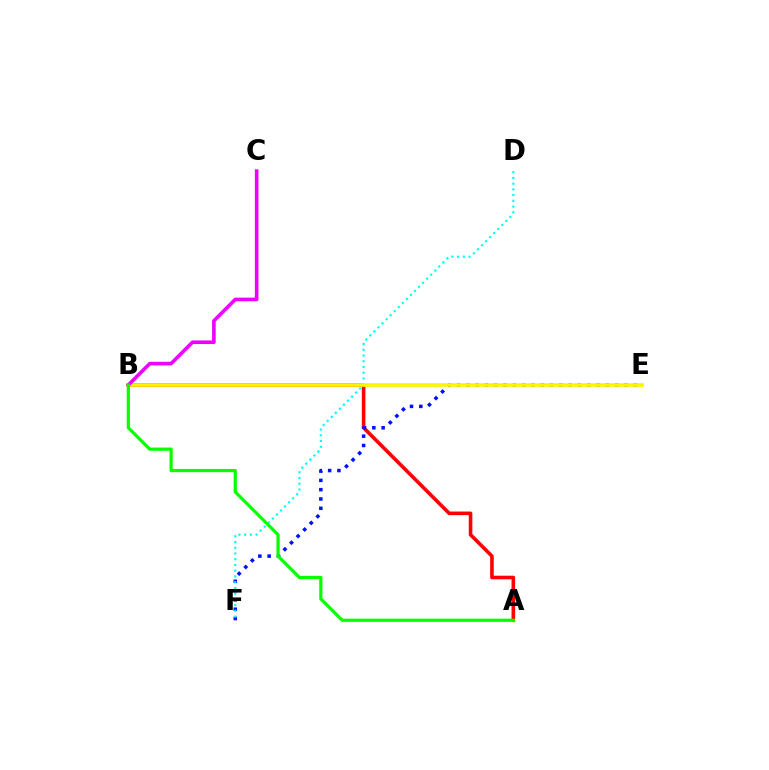{('A', 'B'): [{'color': '#ff0000', 'line_style': 'solid', 'thickness': 2.59}, {'color': '#08ff00', 'line_style': 'solid', 'thickness': 2.32}], ('E', 'F'): [{'color': '#0010ff', 'line_style': 'dotted', 'thickness': 2.53}], ('D', 'F'): [{'color': '#00fff6', 'line_style': 'dotted', 'thickness': 1.56}], ('B', 'E'): [{'color': '#fcf500', 'line_style': 'solid', 'thickness': 2.63}], ('B', 'C'): [{'color': '#ee00ff', 'line_style': 'solid', 'thickness': 2.6}]}